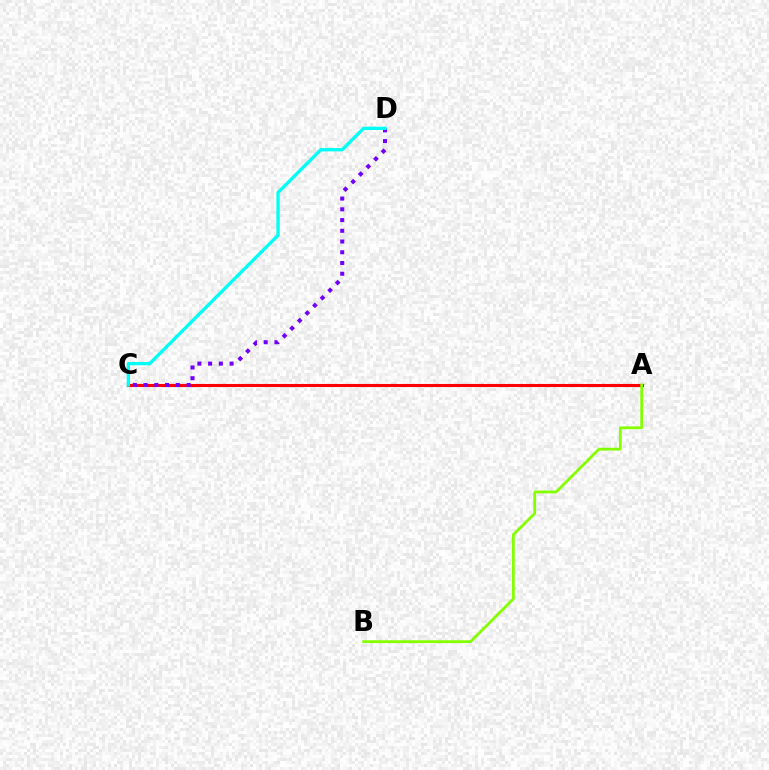{('A', 'C'): [{'color': '#ff0000', 'line_style': 'solid', 'thickness': 2.23}], ('C', 'D'): [{'color': '#7200ff', 'line_style': 'dotted', 'thickness': 2.92}, {'color': '#00fff6', 'line_style': 'solid', 'thickness': 2.39}], ('A', 'B'): [{'color': '#84ff00', 'line_style': 'solid', 'thickness': 2.01}]}